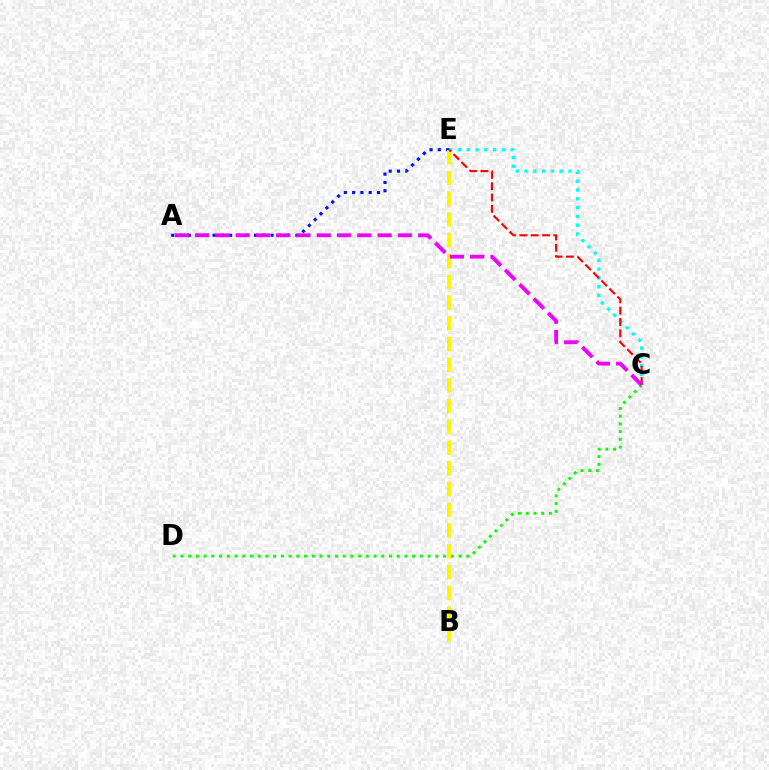{('C', 'D'): [{'color': '#08ff00', 'line_style': 'dotted', 'thickness': 2.1}], ('A', 'E'): [{'color': '#0010ff', 'line_style': 'dotted', 'thickness': 2.25}], ('C', 'E'): [{'color': '#00fff6', 'line_style': 'dotted', 'thickness': 2.39}, {'color': '#ff0000', 'line_style': 'dashed', 'thickness': 1.54}], ('B', 'E'): [{'color': '#fcf500', 'line_style': 'dashed', 'thickness': 2.82}], ('A', 'C'): [{'color': '#ee00ff', 'line_style': 'dashed', 'thickness': 2.76}]}